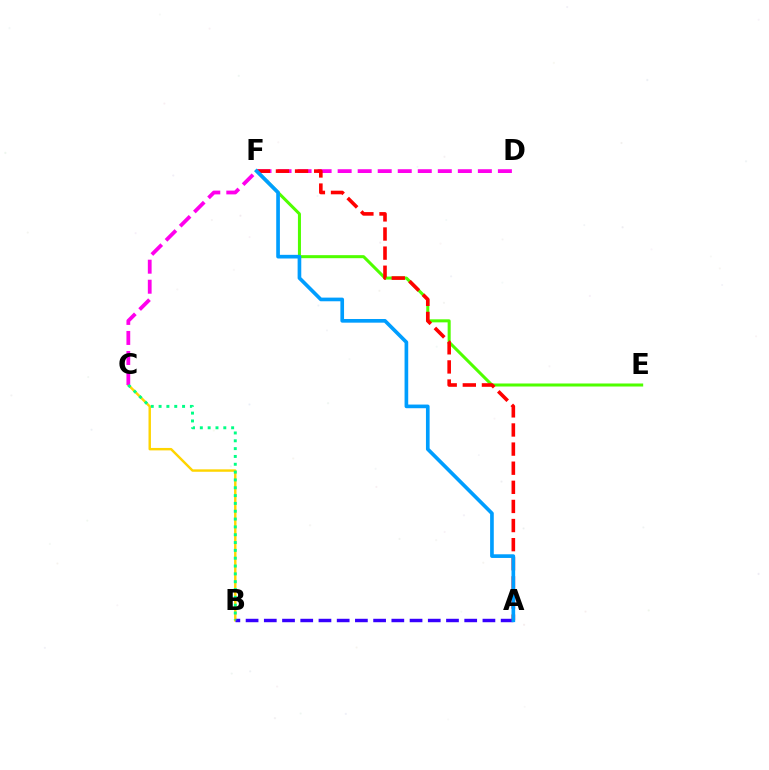{('E', 'F'): [{'color': '#4fff00', 'line_style': 'solid', 'thickness': 2.18}], ('B', 'C'): [{'color': '#ffd500', 'line_style': 'solid', 'thickness': 1.75}, {'color': '#00ff86', 'line_style': 'dotted', 'thickness': 2.13}], ('C', 'D'): [{'color': '#ff00ed', 'line_style': 'dashed', 'thickness': 2.72}], ('A', 'B'): [{'color': '#3700ff', 'line_style': 'dashed', 'thickness': 2.48}], ('A', 'F'): [{'color': '#ff0000', 'line_style': 'dashed', 'thickness': 2.6}, {'color': '#009eff', 'line_style': 'solid', 'thickness': 2.64}]}